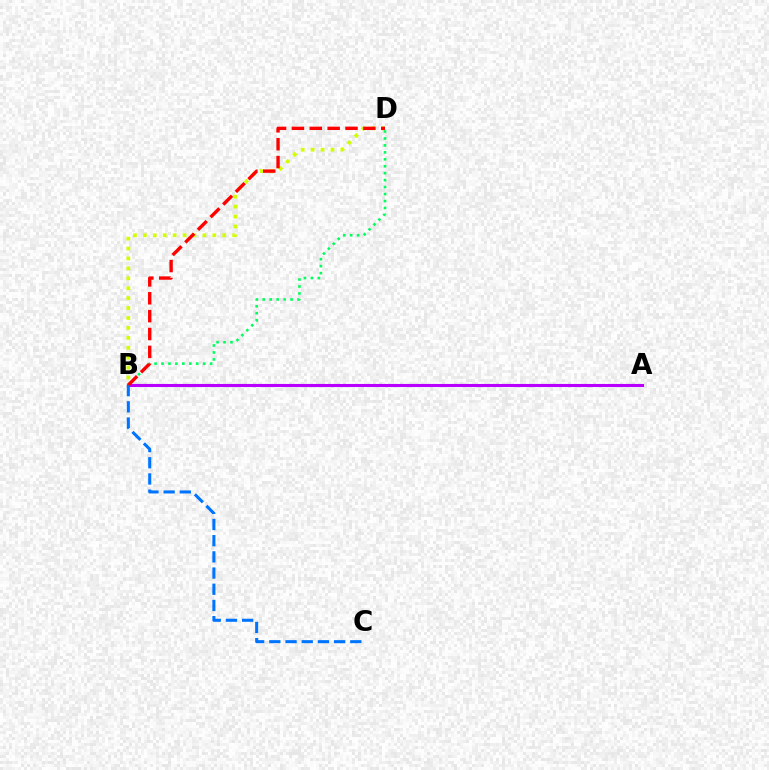{('A', 'B'): [{'color': '#b900ff', 'line_style': 'solid', 'thickness': 2.23}], ('B', 'C'): [{'color': '#0074ff', 'line_style': 'dashed', 'thickness': 2.2}], ('B', 'D'): [{'color': '#d1ff00', 'line_style': 'dotted', 'thickness': 2.7}, {'color': '#00ff5c', 'line_style': 'dotted', 'thickness': 1.89}, {'color': '#ff0000', 'line_style': 'dashed', 'thickness': 2.43}]}